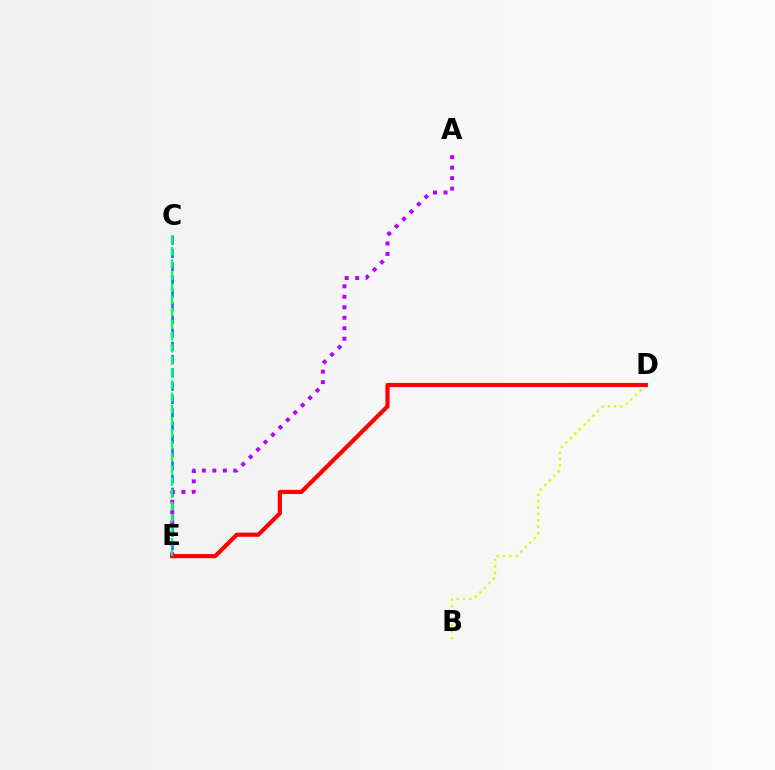{('C', 'E'): [{'color': '#0074ff', 'line_style': 'dashed', 'thickness': 1.8}, {'color': '#00ff5c', 'line_style': 'dashed', 'thickness': 1.65}], ('B', 'D'): [{'color': '#d1ff00', 'line_style': 'dotted', 'thickness': 1.73}], ('A', 'E'): [{'color': '#b900ff', 'line_style': 'dotted', 'thickness': 2.85}], ('D', 'E'): [{'color': '#ff0000', 'line_style': 'solid', 'thickness': 2.99}]}